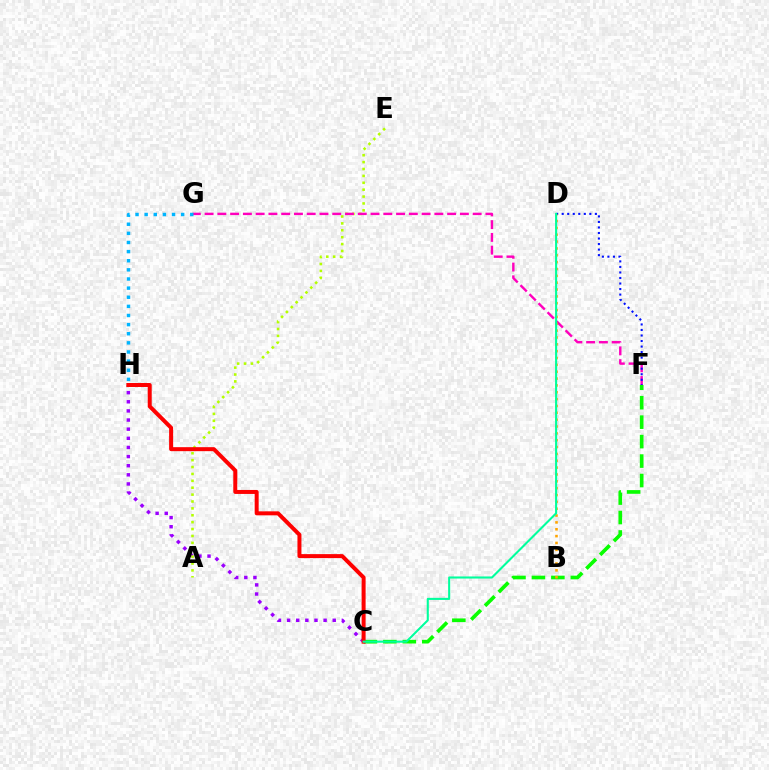{('C', 'F'): [{'color': '#08ff00', 'line_style': 'dashed', 'thickness': 2.64}], ('C', 'H'): [{'color': '#9b00ff', 'line_style': 'dotted', 'thickness': 2.48}, {'color': '#ff0000', 'line_style': 'solid', 'thickness': 2.87}], ('A', 'E'): [{'color': '#b3ff00', 'line_style': 'dotted', 'thickness': 1.87}], ('F', 'G'): [{'color': '#ff00bd', 'line_style': 'dashed', 'thickness': 1.73}], ('D', 'F'): [{'color': '#0010ff', 'line_style': 'dotted', 'thickness': 1.5}], ('B', 'D'): [{'color': '#ffa500', 'line_style': 'dotted', 'thickness': 1.86}], ('C', 'D'): [{'color': '#00ff9d', 'line_style': 'solid', 'thickness': 1.5}], ('G', 'H'): [{'color': '#00b5ff', 'line_style': 'dotted', 'thickness': 2.48}]}